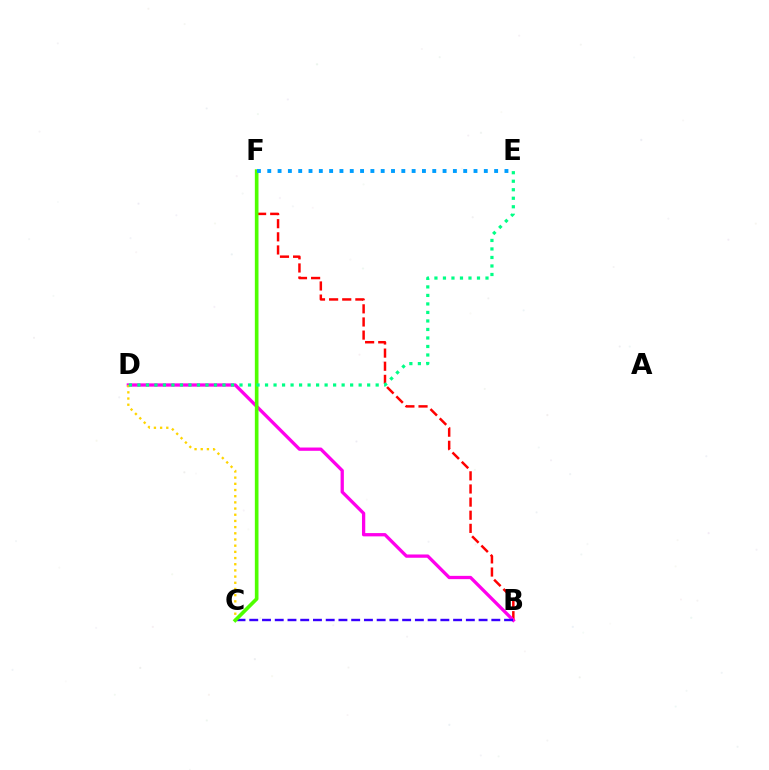{('B', 'F'): [{'color': '#ff0000', 'line_style': 'dashed', 'thickness': 1.78}], ('B', 'D'): [{'color': '#ff00ed', 'line_style': 'solid', 'thickness': 2.37}], ('C', 'D'): [{'color': '#ffd500', 'line_style': 'dotted', 'thickness': 1.68}], ('B', 'C'): [{'color': '#3700ff', 'line_style': 'dashed', 'thickness': 1.73}], ('C', 'F'): [{'color': '#4fff00', 'line_style': 'solid', 'thickness': 2.63}], ('E', 'F'): [{'color': '#009eff', 'line_style': 'dotted', 'thickness': 2.8}], ('D', 'E'): [{'color': '#00ff86', 'line_style': 'dotted', 'thickness': 2.31}]}